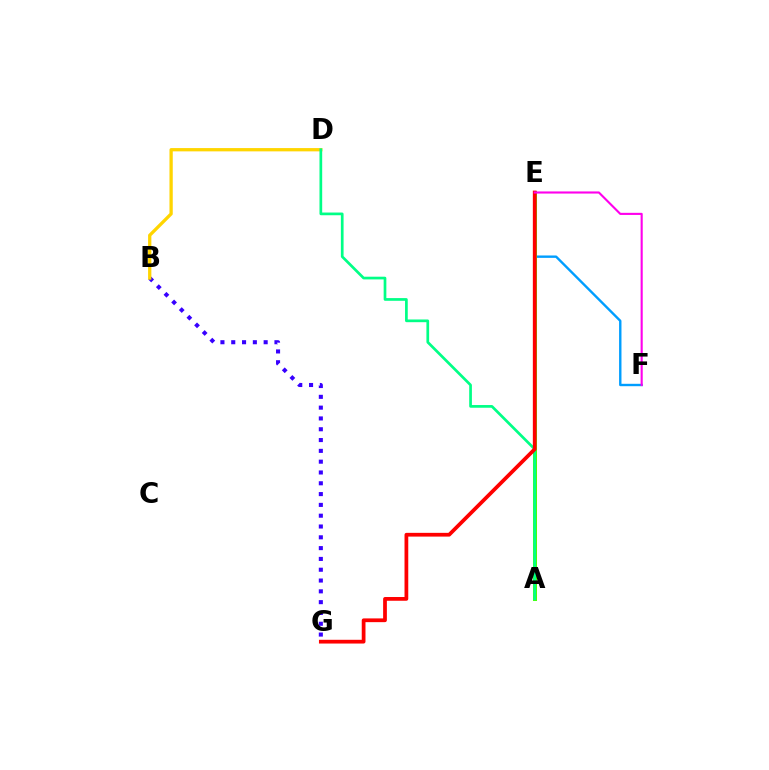{('E', 'F'): [{'color': '#009eff', 'line_style': 'solid', 'thickness': 1.72}, {'color': '#ff00ed', 'line_style': 'solid', 'thickness': 1.52}], ('A', 'E'): [{'color': '#4fff00', 'line_style': 'solid', 'thickness': 2.89}], ('B', 'G'): [{'color': '#3700ff', 'line_style': 'dotted', 'thickness': 2.94}], ('B', 'D'): [{'color': '#ffd500', 'line_style': 'solid', 'thickness': 2.37}], ('A', 'D'): [{'color': '#00ff86', 'line_style': 'solid', 'thickness': 1.95}], ('E', 'G'): [{'color': '#ff0000', 'line_style': 'solid', 'thickness': 2.7}]}